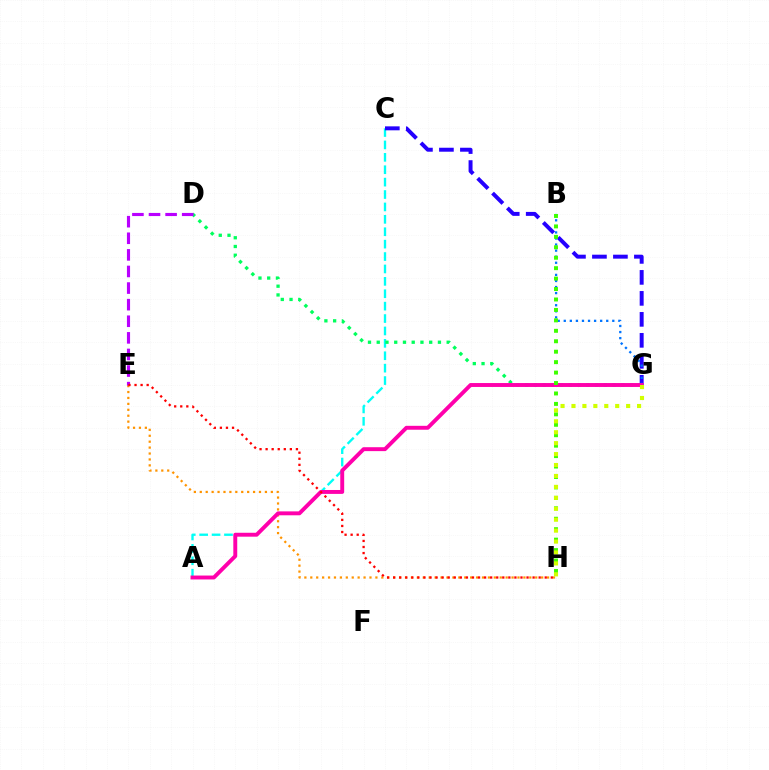{('A', 'C'): [{'color': '#00fff6', 'line_style': 'dashed', 'thickness': 1.68}], ('C', 'G'): [{'color': '#2500ff', 'line_style': 'dashed', 'thickness': 2.85}], ('E', 'H'): [{'color': '#ff9400', 'line_style': 'dotted', 'thickness': 1.61}, {'color': '#ff0000', 'line_style': 'dotted', 'thickness': 1.65}], ('D', 'G'): [{'color': '#00ff5c', 'line_style': 'dotted', 'thickness': 2.38}], ('D', 'E'): [{'color': '#b900ff', 'line_style': 'dashed', 'thickness': 2.25}], ('B', 'G'): [{'color': '#0074ff', 'line_style': 'dotted', 'thickness': 1.65}], ('A', 'G'): [{'color': '#ff00ac', 'line_style': 'solid', 'thickness': 2.82}], ('B', 'H'): [{'color': '#3dff00', 'line_style': 'dotted', 'thickness': 2.84}], ('G', 'H'): [{'color': '#d1ff00', 'line_style': 'dotted', 'thickness': 2.97}]}